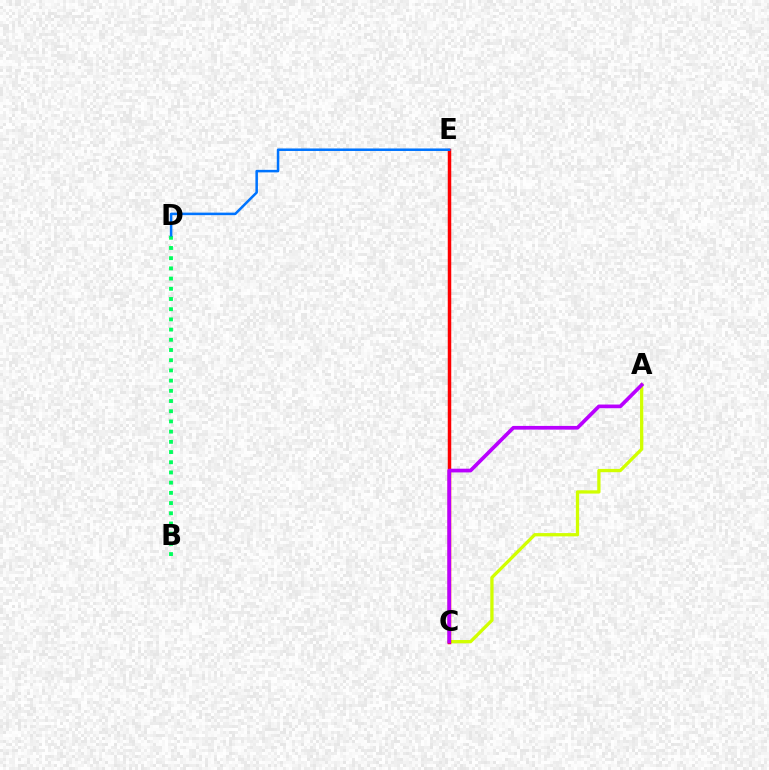{('A', 'C'): [{'color': '#d1ff00', 'line_style': 'solid', 'thickness': 2.36}, {'color': '#b900ff', 'line_style': 'solid', 'thickness': 2.67}], ('C', 'E'): [{'color': '#ff0000', 'line_style': 'solid', 'thickness': 2.51}], ('B', 'D'): [{'color': '#00ff5c', 'line_style': 'dotted', 'thickness': 2.77}], ('D', 'E'): [{'color': '#0074ff', 'line_style': 'solid', 'thickness': 1.82}]}